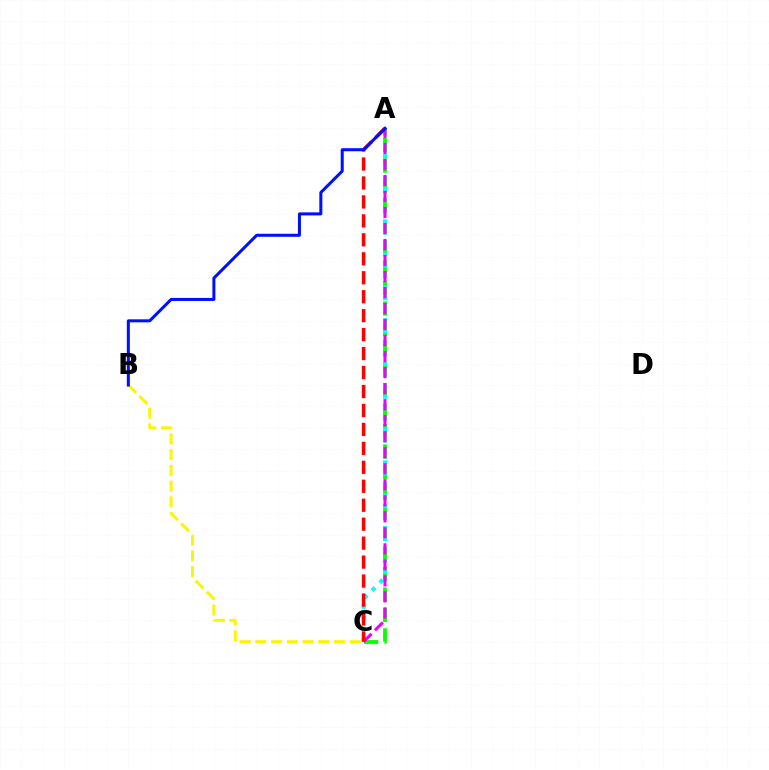{('A', 'C'): [{'color': '#08ff00', 'line_style': 'dashed', 'thickness': 2.78}, {'color': '#00fff6', 'line_style': 'dotted', 'thickness': 2.97}, {'color': '#ee00ff', 'line_style': 'dashed', 'thickness': 2.18}, {'color': '#ff0000', 'line_style': 'dashed', 'thickness': 2.58}], ('B', 'C'): [{'color': '#fcf500', 'line_style': 'dashed', 'thickness': 2.14}], ('A', 'B'): [{'color': '#0010ff', 'line_style': 'solid', 'thickness': 2.18}]}